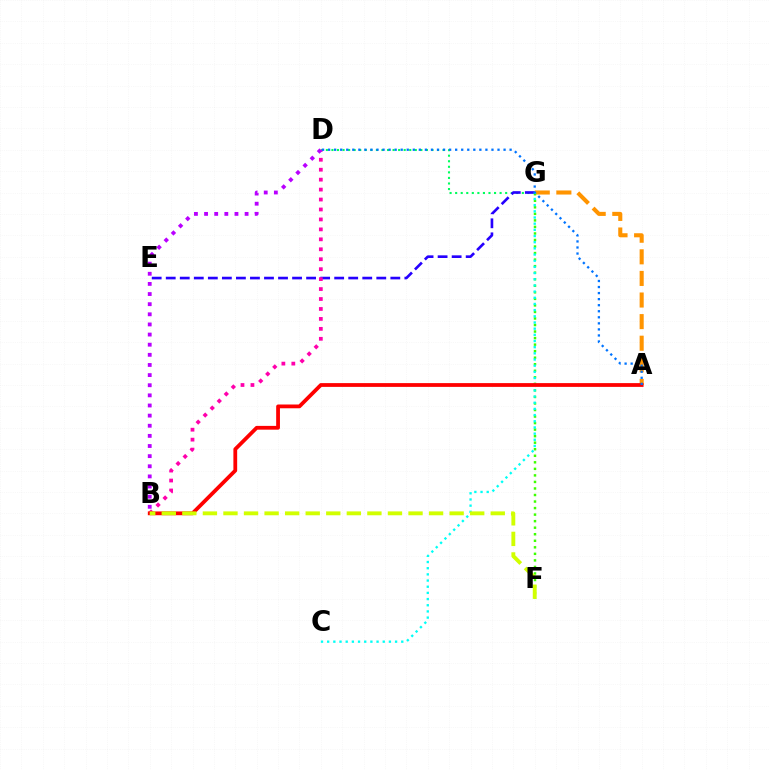{('A', 'G'): [{'color': '#ff9400', 'line_style': 'dashed', 'thickness': 2.93}], ('F', 'G'): [{'color': '#3dff00', 'line_style': 'dotted', 'thickness': 1.78}], ('D', 'G'): [{'color': '#00ff5c', 'line_style': 'dotted', 'thickness': 1.51}], ('E', 'G'): [{'color': '#2500ff', 'line_style': 'dashed', 'thickness': 1.91}], ('C', 'G'): [{'color': '#00fff6', 'line_style': 'dotted', 'thickness': 1.68}], ('B', 'D'): [{'color': '#ff00ac', 'line_style': 'dotted', 'thickness': 2.7}, {'color': '#b900ff', 'line_style': 'dotted', 'thickness': 2.75}], ('A', 'B'): [{'color': '#ff0000', 'line_style': 'solid', 'thickness': 2.72}], ('A', 'D'): [{'color': '#0074ff', 'line_style': 'dotted', 'thickness': 1.64}], ('B', 'F'): [{'color': '#d1ff00', 'line_style': 'dashed', 'thickness': 2.79}]}